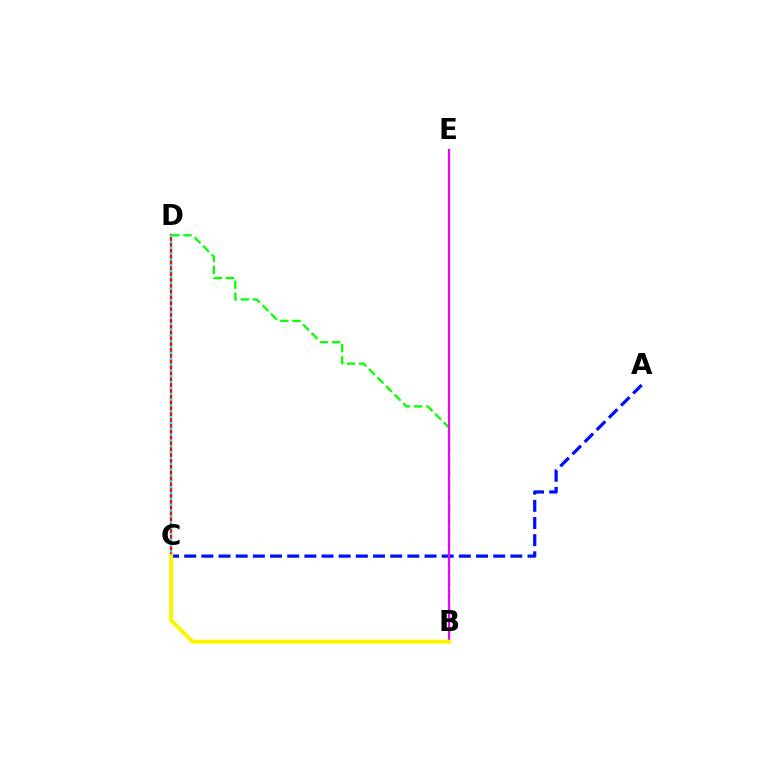{('C', 'D'): [{'color': '#ff0000', 'line_style': 'solid', 'thickness': 1.67}, {'color': '#00fff6', 'line_style': 'dotted', 'thickness': 1.59}], ('B', 'D'): [{'color': '#08ff00', 'line_style': 'dashed', 'thickness': 1.65}], ('A', 'C'): [{'color': '#0010ff', 'line_style': 'dashed', 'thickness': 2.33}], ('B', 'E'): [{'color': '#ee00ff', 'line_style': 'solid', 'thickness': 1.58}], ('B', 'C'): [{'color': '#fcf500', 'line_style': 'solid', 'thickness': 2.88}]}